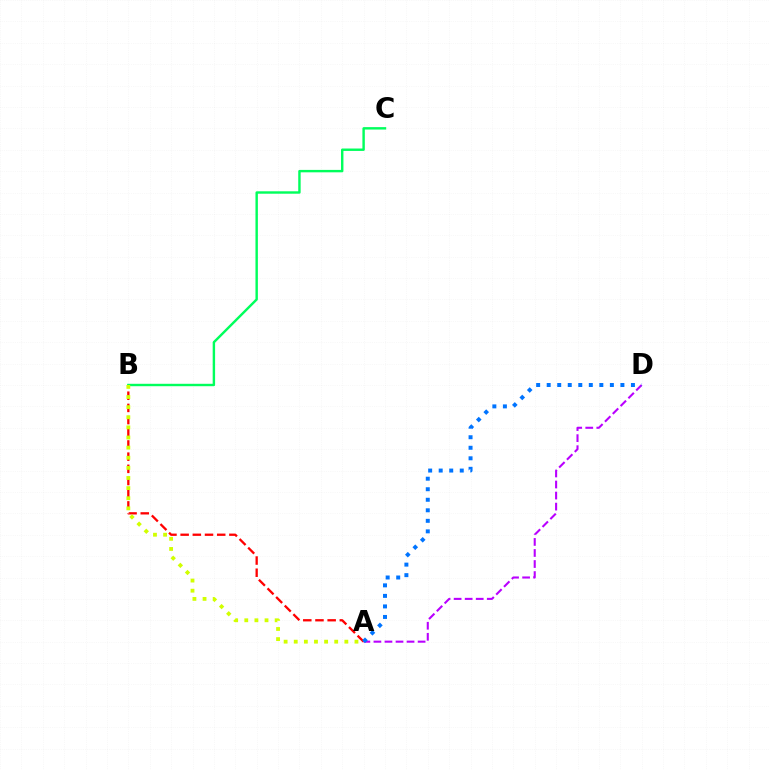{('B', 'C'): [{'color': '#00ff5c', 'line_style': 'solid', 'thickness': 1.74}], ('A', 'B'): [{'color': '#ff0000', 'line_style': 'dashed', 'thickness': 1.66}, {'color': '#d1ff00', 'line_style': 'dotted', 'thickness': 2.75}], ('A', 'D'): [{'color': '#b900ff', 'line_style': 'dashed', 'thickness': 1.5}, {'color': '#0074ff', 'line_style': 'dotted', 'thickness': 2.86}]}